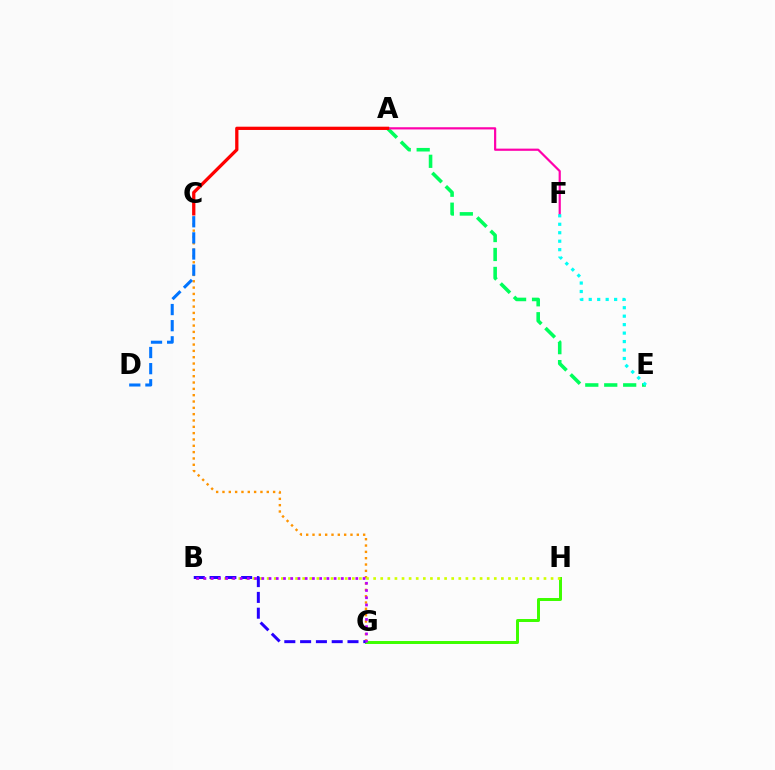{('A', 'E'): [{'color': '#00ff5c', 'line_style': 'dashed', 'thickness': 2.57}], ('C', 'G'): [{'color': '#ff9400', 'line_style': 'dotted', 'thickness': 1.72}], ('G', 'H'): [{'color': '#3dff00', 'line_style': 'solid', 'thickness': 2.14}], ('C', 'D'): [{'color': '#0074ff', 'line_style': 'dashed', 'thickness': 2.19}], ('A', 'F'): [{'color': '#ff00ac', 'line_style': 'solid', 'thickness': 1.58}], ('E', 'F'): [{'color': '#00fff6', 'line_style': 'dotted', 'thickness': 2.3}], ('A', 'C'): [{'color': '#ff0000', 'line_style': 'solid', 'thickness': 2.35}], ('B', 'H'): [{'color': '#d1ff00', 'line_style': 'dotted', 'thickness': 1.93}], ('B', 'G'): [{'color': '#2500ff', 'line_style': 'dashed', 'thickness': 2.15}, {'color': '#b900ff', 'line_style': 'dotted', 'thickness': 1.97}]}